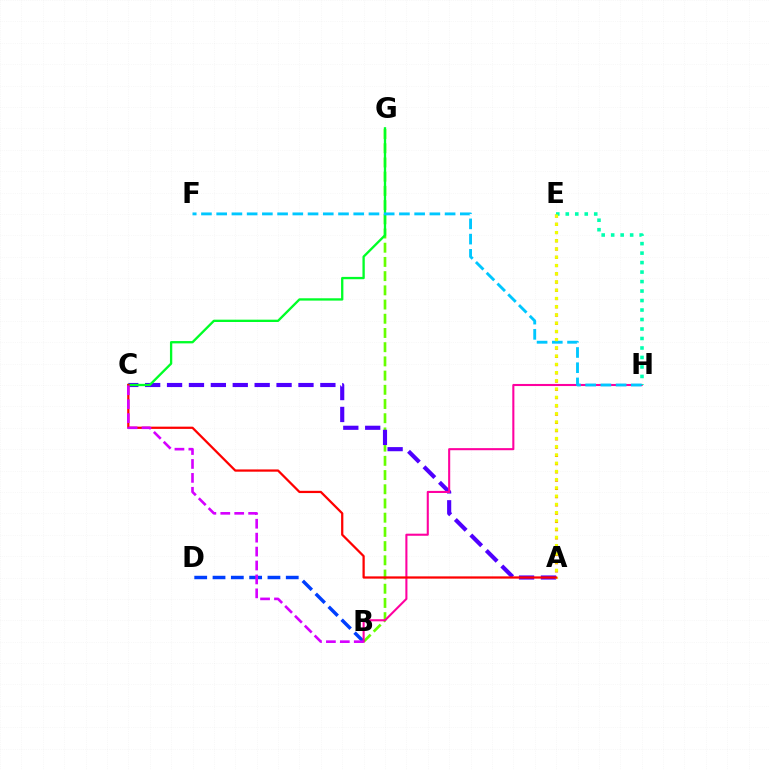{('A', 'E'): [{'color': '#ff8800', 'line_style': 'dotted', 'thickness': 2.24}, {'color': '#eeff00', 'line_style': 'dotted', 'thickness': 2.24}], ('B', 'G'): [{'color': '#66ff00', 'line_style': 'dashed', 'thickness': 1.93}], ('B', 'D'): [{'color': '#003fff', 'line_style': 'dashed', 'thickness': 2.49}], ('A', 'C'): [{'color': '#4f00ff', 'line_style': 'dashed', 'thickness': 2.98}, {'color': '#ff0000', 'line_style': 'solid', 'thickness': 1.62}], ('B', 'H'): [{'color': '#ff00a0', 'line_style': 'solid', 'thickness': 1.5}], ('E', 'H'): [{'color': '#00ffaf', 'line_style': 'dotted', 'thickness': 2.58}], ('C', 'G'): [{'color': '#00ff27', 'line_style': 'solid', 'thickness': 1.67}], ('F', 'H'): [{'color': '#00c7ff', 'line_style': 'dashed', 'thickness': 2.07}], ('B', 'C'): [{'color': '#d600ff', 'line_style': 'dashed', 'thickness': 1.89}]}